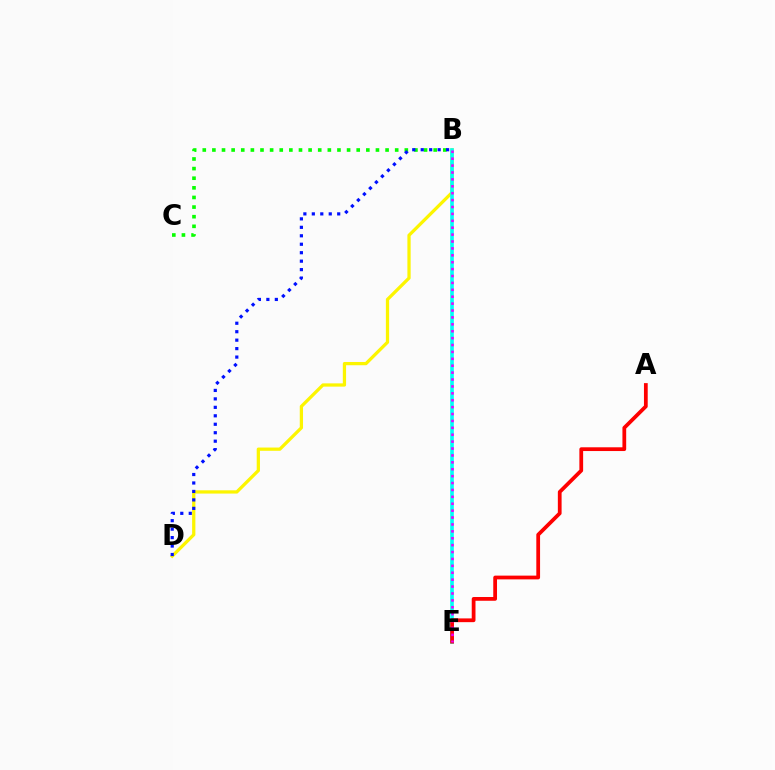{('B', 'D'): [{'color': '#fcf500', 'line_style': 'solid', 'thickness': 2.35}, {'color': '#0010ff', 'line_style': 'dotted', 'thickness': 2.3}], ('B', 'C'): [{'color': '#08ff00', 'line_style': 'dotted', 'thickness': 2.61}], ('B', 'E'): [{'color': '#00fff6', 'line_style': 'solid', 'thickness': 2.62}, {'color': '#ee00ff', 'line_style': 'dotted', 'thickness': 1.87}], ('A', 'E'): [{'color': '#ff0000', 'line_style': 'solid', 'thickness': 2.7}]}